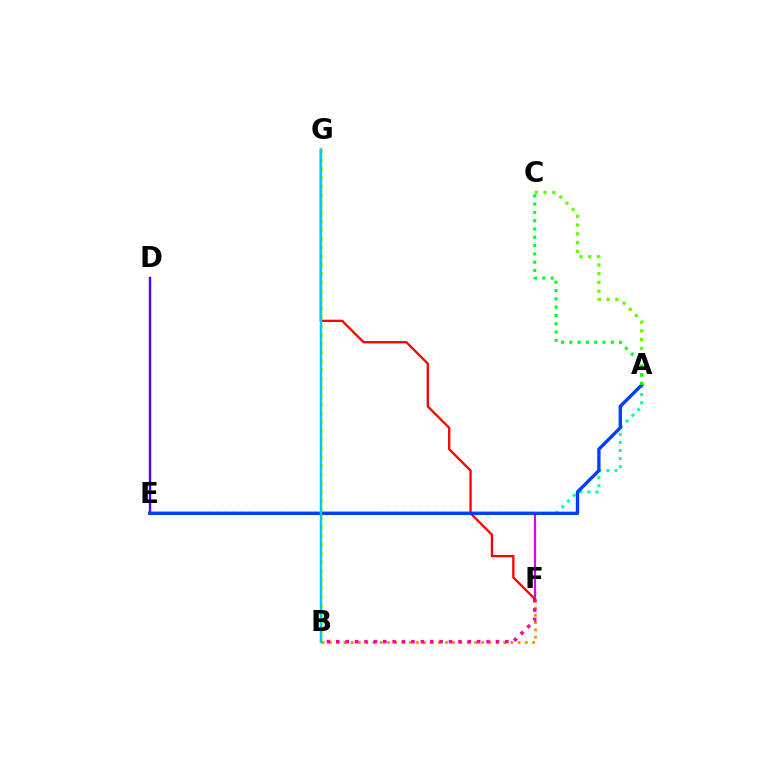{('A', 'C'): [{'color': '#66ff00', 'line_style': 'dotted', 'thickness': 2.38}, {'color': '#00ff27', 'line_style': 'dotted', 'thickness': 2.25}], ('E', 'F'): [{'color': '#d600ff', 'line_style': 'solid', 'thickness': 1.6}], ('A', 'E'): [{'color': '#00ffaf', 'line_style': 'dotted', 'thickness': 2.2}, {'color': '#003fff', 'line_style': 'solid', 'thickness': 2.41}], ('B', 'G'): [{'color': '#eeff00', 'line_style': 'dotted', 'thickness': 2.37}, {'color': '#00c7ff', 'line_style': 'solid', 'thickness': 1.79}], ('D', 'E'): [{'color': '#4f00ff', 'line_style': 'solid', 'thickness': 1.73}], ('B', 'F'): [{'color': '#ff8800', 'line_style': 'dotted', 'thickness': 1.97}, {'color': '#ff00a0', 'line_style': 'dotted', 'thickness': 2.55}], ('F', 'G'): [{'color': '#ff0000', 'line_style': 'solid', 'thickness': 1.66}]}